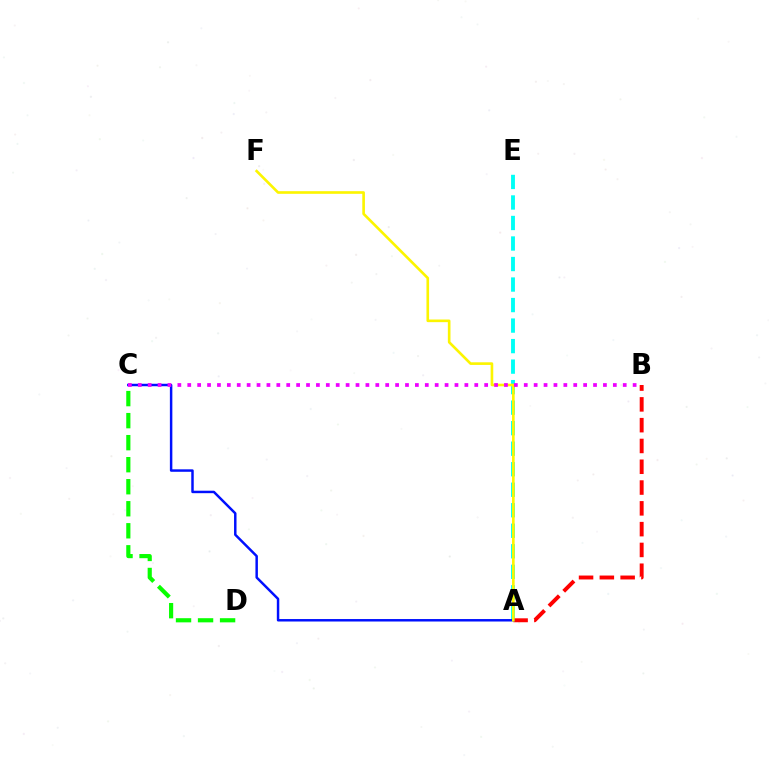{('A', 'E'): [{'color': '#00fff6', 'line_style': 'dashed', 'thickness': 2.79}], ('A', 'B'): [{'color': '#ff0000', 'line_style': 'dashed', 'thickness': 2.82}], ('A', 'C'): [{'color': '#0010ff', 'line_style': 'solid', 'thickness': 1.78}], ('A', 'F'): [{'color': '#fcf500', 'line_style': 'solid', 'thickness': 1.9}], ('B', 'C'): [{'color': '#ee00ff', 'line_style': 'dotted', 'thickness': 2.69}], ('C', 'D'): [{'color': '#08ff00', 'line_style': 'dashed', 'thickness': 2.99}]}